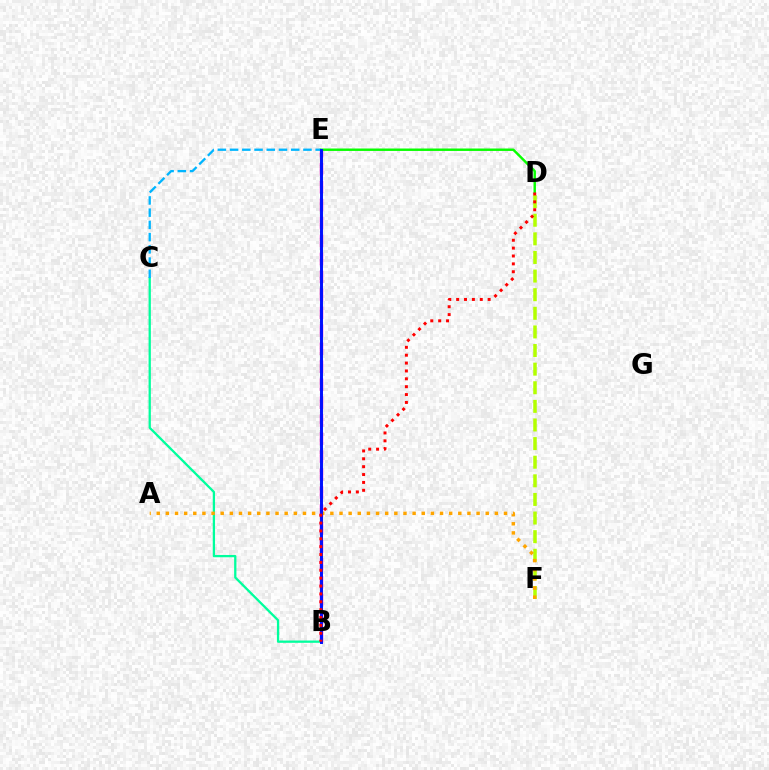{('B', 'E'): [{'color': '#ff00bd', 'line_style': 'dashed', 'thickness': 2.44}, {'color': '#9b00ff', 'line_style': 'dotted', 'thickness': 1.52}, {'color': '#0010ff', 'line_style': 'solid', 'thickness': 2.13}], ('D', 'F'): [{'color': '#b3ff00', 'line_style': 'dashed', 'thickness': 2.53}], ('D', 'E'): [{'color': '#08ff00', 'line_style': 'solid', 'thickness': 1.75}], ('B', 'C'): [{'color': '#00ff9d', 'line_style': 'solid', 'thickness': 1.64}], ('A', 'F'): [{'color': '#ffa500', 'line_style': 'dotted', 'thickness': 2.48}], ('C', 'E'): [{'color': '#00b5ff', 'line_style': 'dashed', 'thickness': 1.66}], ('B', 'D'): [{'color': '#ff0000', 'line_style': 'dotted', 'thickness': 2.14}]}